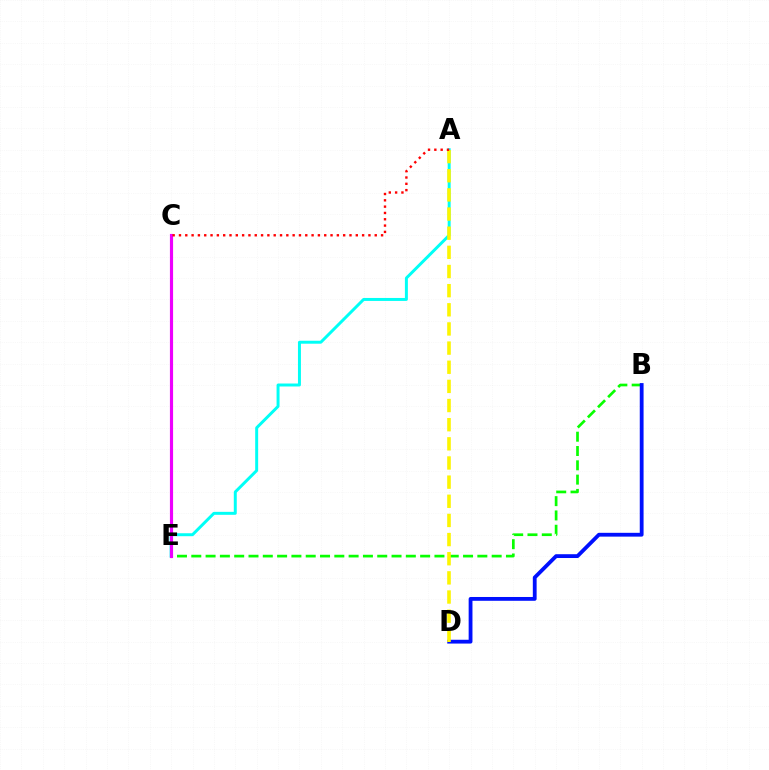{('B', 'E'): [{'color': '#08ff00', 'line_style': 'dashed', 'thickness': 1.94}], ('B', 'D'): [{'color': '#0010ff', 'line_style': 'solid', 'thickness': 2.74}], ('A', 'E'): [{'color': '#00fff6', 'line_style': 'solid', 'thickness': 2.14}], ('A', 'D'): [{'color': '#fcf500', 'line_style': 'dashed', 'thickness': 2.6}], ('C', 'E'): [{'color': '#ee00ff', 'line_style': 'solid', 'thickness': 2.27}], ('A', 'C'): [{'color': '#ff0000', 'line_style': 'dotted', 'thickness': 1.72}]}